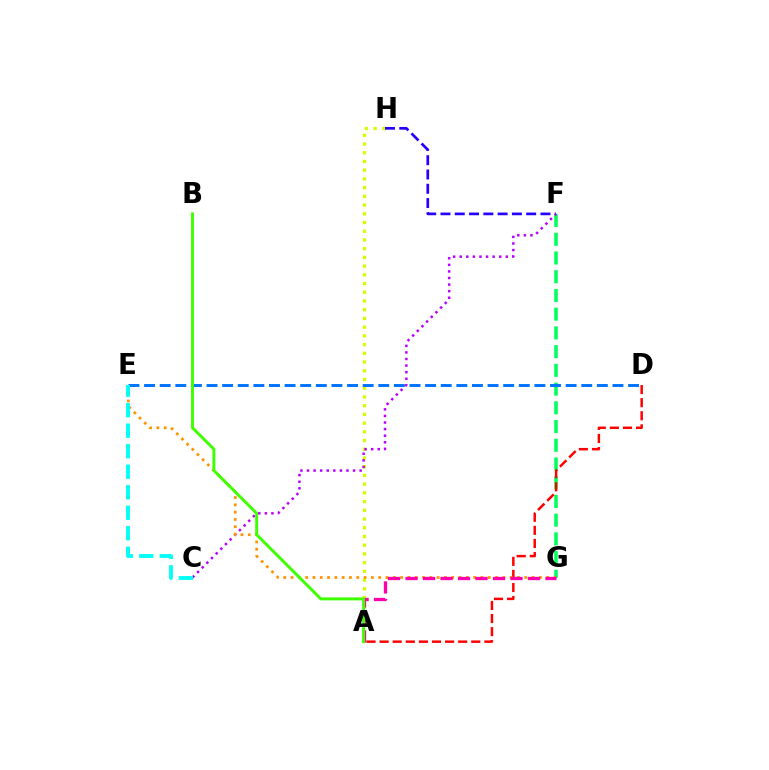{('A', 'H'): [{'color': '#d1ff00', 'line_style': 'dotted', 'thickness': 2.37}], ('F', 'G'): [{'color': '#00ff5c', 'line_style': 'dashed', 'thickness': 2.54}], ('F', 'H'): [{'color': '#2500ff', 'line_style': 'dashed', 'thickness': 1.94}], ('C', 'F'): [{'color': '#b900ff', 'line_style': 'dotted', 'thickness': 1.79}], ('A', 'D'): [{'color': '#ff0000', 'line_style': 'dashed', 'thickness': 1.78}], ('E', 'G'): [{'color': '#ff9400', 'line_style': 'dotted', 'thickness': 1.98}], ('A', 'G'): [{'color': '#ff00ac', 'line_style': 'dashed', 'thickness': 2.38}], ('D', 'E'): [{'color': '#0074ff', 'line_style': 'dashed', 'thickness': 2.12}], ('A', 'B'): [{'color': '#3dff00', 'line_style': 'solid', 'thickness': 2.11}], ('C', 'E'): [{'color': '#00fff6', 'line_style': 'dashed', 'thickness': 2.79}]}